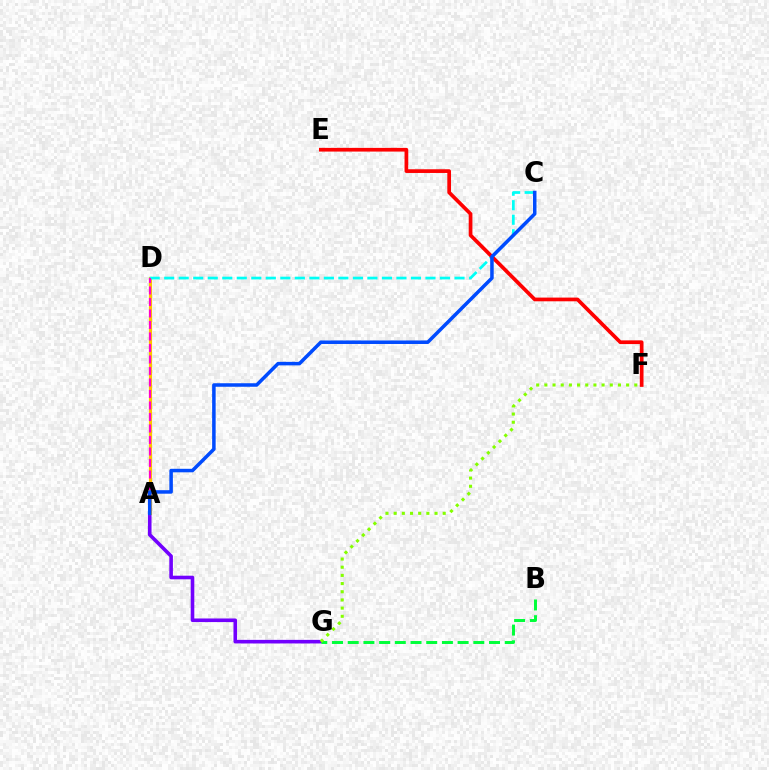{('A', 'G'): [{'color': '#7200ff', 'line_style': 'solid', 'thickness': 2.59}], ('A', 'D'): [{'color': '#ffbd00', 'line_style': 'solid', 'thickness': 2.28}, {'color': '#ff00cf', 'line_style': 'dashed', 'thickness': 1.56}], ('B', 'G'): [{'color': '#00ff39', 'line_style': 'dashed', 'thickness': 2.13}], ('C', 'D'): [{'color': '#00fff6', 'line_style': 'dashed', 'thickness': 1.97}], ('E', 'F'): [{'color': '#ff0000', 'line_style': 'solid', 'thickness': 2.67}], ('A', 'C'): [{'color': '#004bff', 'line_style': 'solid', 'thickness': 2.53}], ('F', 'G'): [{'color': '#84ff00', 'line_style': 'dotted', 'thickness': 2.22}]}